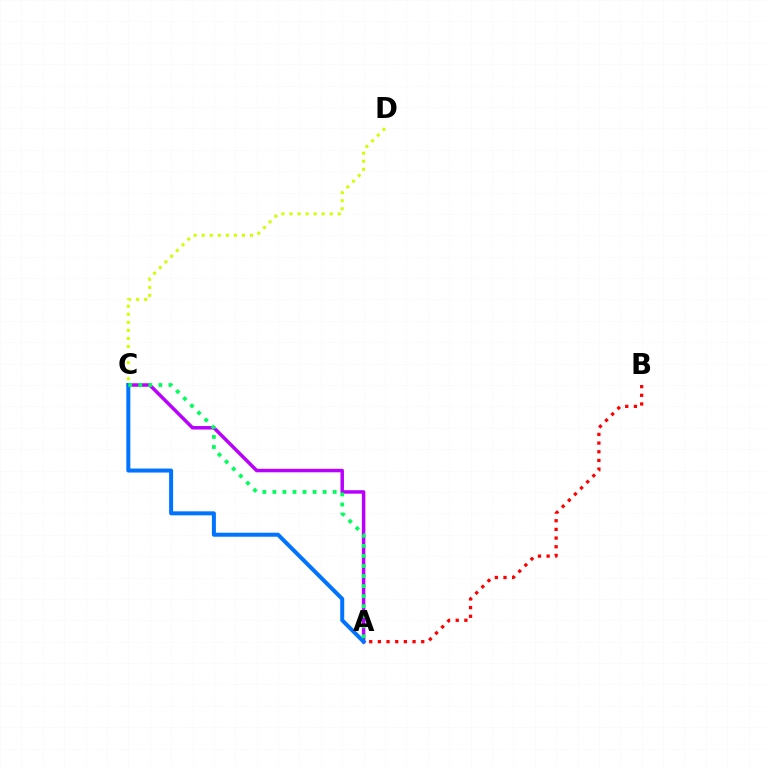{('A', 'B'): [{'color': '#ff0000', 'line_style': 'dotted', 'thickness': 2.36}], ('A', 'C'): [{'color': '#b900ff', 'line_style': 'solid', 'thickness': 2.5}, {'color': '#0074ff', 'line_style': 'solid', 'thickness': 2.87}, {'color': '#00ff5c', 'line_style': 'dotted', 'thickness': 2.73}], ('C', 'D'): [{'color': '#d1ff00', 'line_style': 'dotted', 'thickness': 2.19}]}